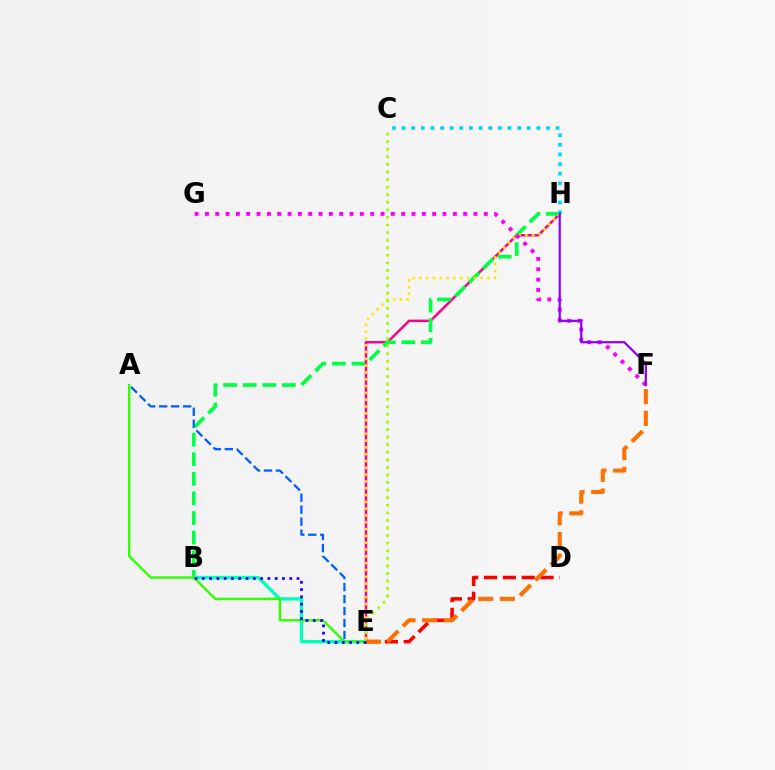{('E', 'H'): [{'color': '#ff0088', 'line_style': 'solid', 'thickness': 1.79}, {'color': '#ffe600', 'line_style': 'dotted', 'thickness': 1.85}], ('B', 'H'): [{'color': '#00ff45', 'line_style': 'dashed', 'thickness': 2.66}], ('A', 'E'): [{'color': '#005dff', 'line_style': 'dashed', 'thickness': 1.63}, {'color': '#31ff00', 'line_style': 'solid', 'thickness': 1.72}], ('B', 'E'): [{'color': '#00ffbb', 'line_style': 'solid', 'thickness': 2.42}, {'color': '#1900ff', 'line_style': 'dotted', 'thickness': 1.98}], ('F', 'G'): [{'color': '#fa00f9', 'line_style': 'dotted', 'thickness': 2.81}], ('C', 'E'): [{'color': '#a2ff00', 'line_style': 'dotted', 'thickness': 2.06}], ('D', 'E'): [{'color': '#ff0000', 'line_style': 'dashed', 'thickness': 2.56}], ('C', 'H'): [{'color': '#00d3ff', 'line_style': 'dotted', 'thickness': 2.61}], ('E', 'F'): [{'color': '#ff7000', 'line_style': 'dashed', 'thickness': 2.94}], ('F', 'H'): [{'color': '#8a00ff', 'line_style': 'solid', 'thickness': 1.59}]}